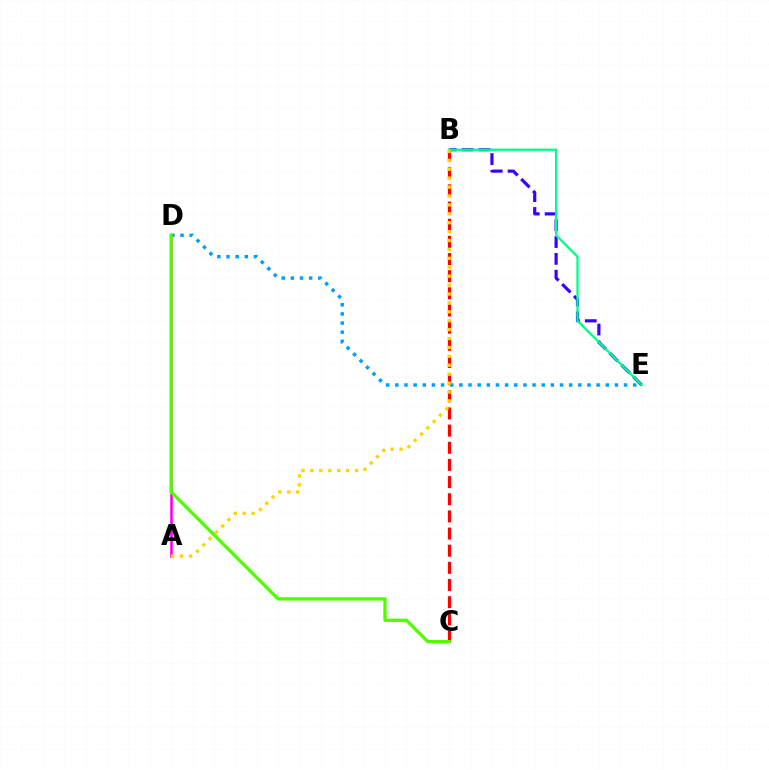{('B', 'C'): [{'color': '#ff0000', 'line_style': 'dashed', 'thickness': 2.33}], ('A', 'D'): [{'color': '#ff00ed', 'line_style': 'solid', 'thickness': 1.87}], ('D', 'E'): [{'color': '#009eff', 'line_style': 'dotted', 'thickness': 2.49}], ('B', 'E'): [{'color': '#3700ff', 'line_style': 'dashed', 'thickness': 2.29}, {'color': '#00ff86', 'line_style': 'solid', 'thickness': 1.64}], ('A', 'B'): [{'color': '#ffd500', 'line_style': 'dotted', 'thickness': 2.42}], ('C', 'D'): [{'color': '#4fff00', 'line_style': 'solid', 'thickness': 2.37}]}